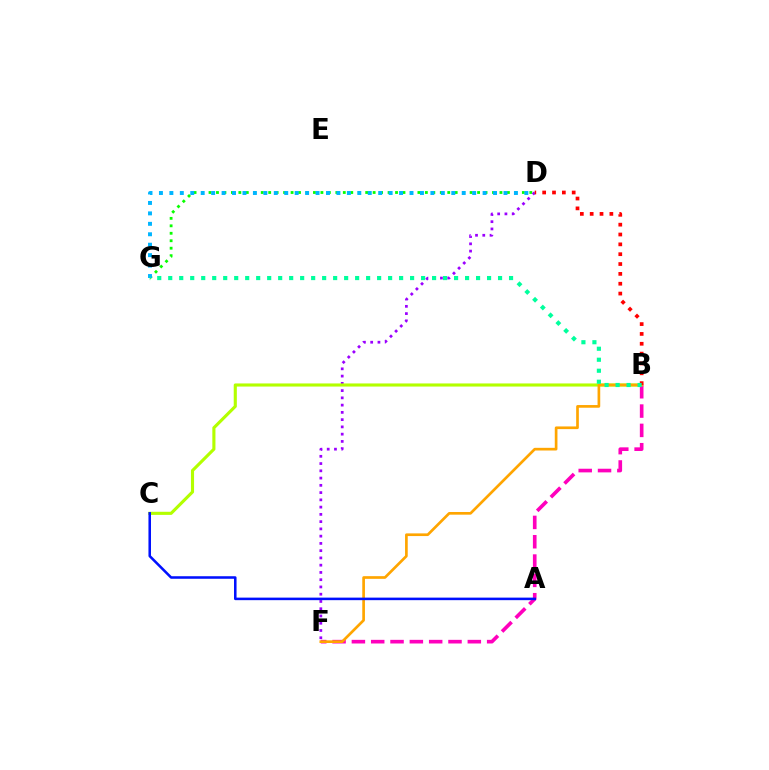{('D', 'G'): [{'color': '#08ff00', 'line_style': 'dotted', 'thickness': 2.03}, {'color': '#00b5ff', 'line_style': 'dotted', 'thickness': 2.84}], ('D', 'F'): [{'color': '#9b00ff', 'line_style': 'dotted', 'thickness': 1.97}], ('B', 'C'): [{'color': '#b3ff00', 'line_style': 'solid', 'thickness': 2.24}], ('B', 'F'): [{'color': '#ff00bd', 'line_style': 'dashed', 'thickness': 2.63}, {'color': '#ffa500', 'line_style': 'solid', 'thickness': 1.93}], ('B', 'D'): [{'color': '#ff0000', 'line_style': 'dotted', 'thickness': 2.67}], ('B', 'G'): [{'color': '#00ff9d', 'line_style': 'dotted', 'thickness': 2.99}], ('A', 'C'): [{'color': '#0010ff', 'line_style': 'solid', 'thickness': 1.83}]}